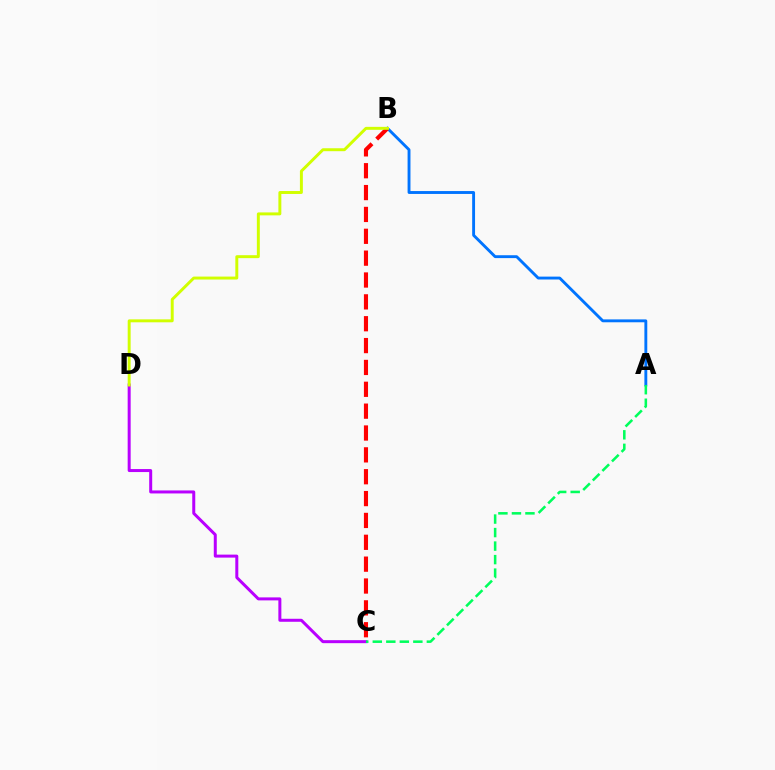{('A', 'B'): [{'color': '#0074ff', 'line_style': 'solid', 'thickness': 2.07}], ('C', 'D'): [{'color': '#b900ff', 'line_style': 'solid', 'thickness': 2.16}], ('A', 'C'): [{'color': '#00ff5c', 'line_style': 'dashed', 'thickness': 1.84}], ('B', 'C'): [{'color': '#ff0000', 'line_style': 'dashed', 'thickness': 2.97}], ('B', 'D'): [{'color': '#d1ff00', 'line_style': 'solid', 'thickness': 2.12}]}